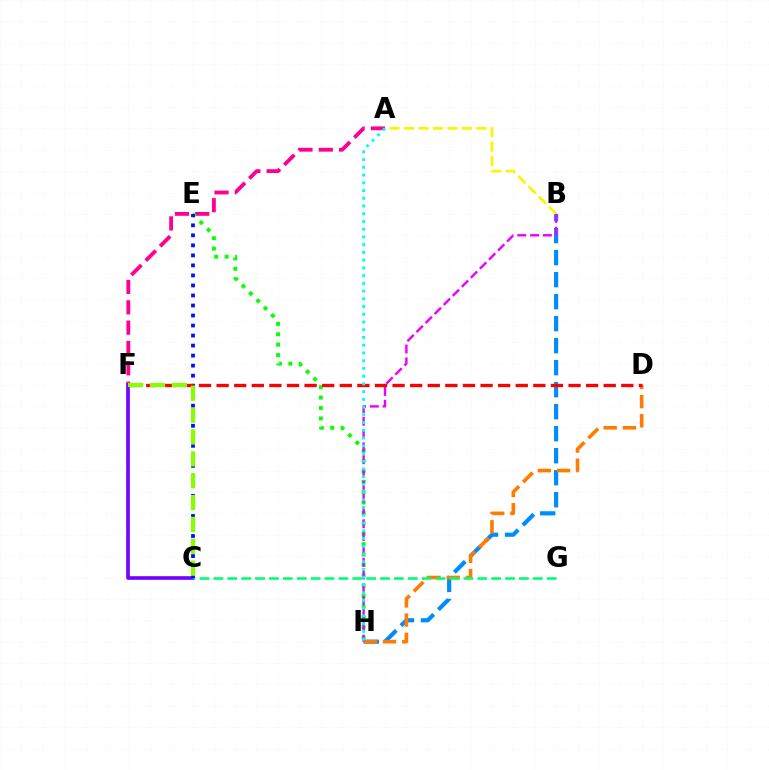{('A', 'F'): [{'color': '#ff0094', 'line_style': 'dashed', 'thickness': 2.76}], ('B', 'H'): [{'color': '#008cff', 'line_style': 'dashed', 'thickness': 2.99}, {'color': '#ee00ff', 'line_style': 'dashed', 'thickness': 1.74}], ('A', 'B'): [{'color': '#fcf500', 'line_style': 'dashed', 'thickness': 1.97}], ('E', 'H'): [{'color': '#08ff00', 'line_style': 'dotted', 'thickness': 2.83}], ('C', 'F'): [{'color': '#7200ff', 'line_style': 'solid', 'thickness': 2.61}, {'color': '#84ff00', 'line_style': 'dashed', 'thickness': 2.97}], ('D', 'H'): [{'color': '#ff7c00', 'line_style': 'dashed', 'thickness': 2.61}], ('C', 'G'): [{'color': '#00ff74', 'line_style': 'dashed', 'thickness': 1.89}], ('C', 'E'): [{'color': '#0010ff', 'line_style': 'dotted', 'thickness': 2.72}], ('D', 'F'): [{'color': '#ff0000', 'line_style': 'dashed', 'thickness': 2.39}], ('A', 'H'): [{'color': '#00fff6', 'line_style': 'dotted', 'thickness': 2.1}]}